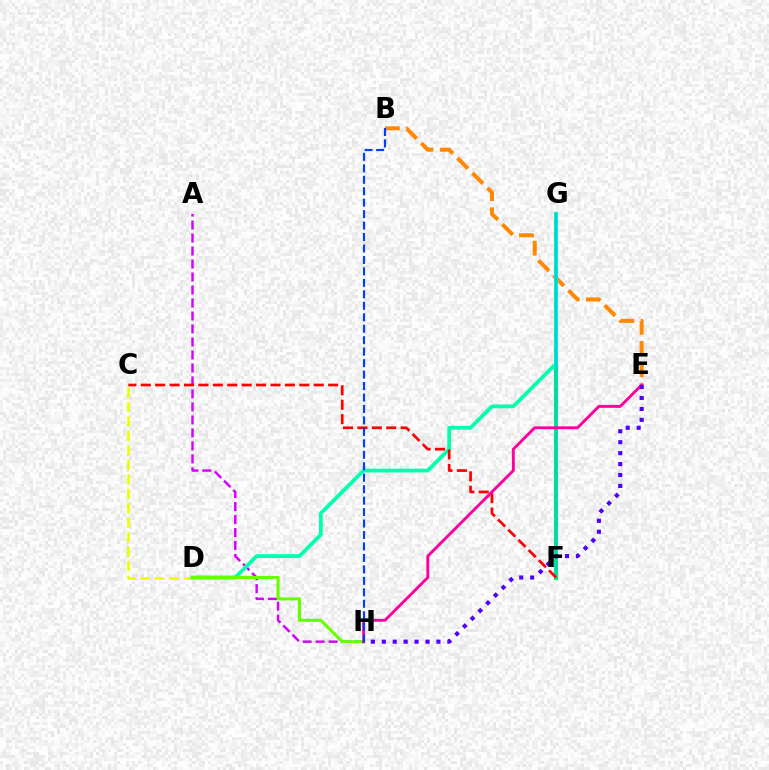{('F', 'G'): [{'color': '#00ff27', 'line_style': 'solid', 'thickness': 2.89}, {'color': '#00c7ff', 'line_style': 'solid', 'thickness': 1.69}], ('B', 'E'): [{'color': '#ff8800', 'line_style': 'dashed', 'thickness': 2.88}], ('C', 'D'): [{'color': '#eeff00', 'line_style': 'dashed', 'thickness': 1.96}], ('A', 'H'): [{'color': '#d600ff', 'line_style': 'dashed', 'thickness': 1.76}], ('D', 'G'): [{'color': '#00ffaf', 'line_style': 'solid', 'thickness': 2.72}], ('D', 'H'): [{'color': '#66ff00', 'line_style': 'solid', 'thickness': 2.23}], ('C', 'F'): [{'color': '#ff0000', 'line_style': 'dashed', 'thickness': 1.96}], ('E', 'H'): [{'color': '#ff00a0', 'line_style': 'solid', 'thickness': 2.07}, {'color': '#4f00ff', 'line_style': 'dotted', 'thickness': 2.97}], ('B', 'H'): [{'color': '#003fff', 'line_style': 'dashed', 'thickness': 1.56}]}